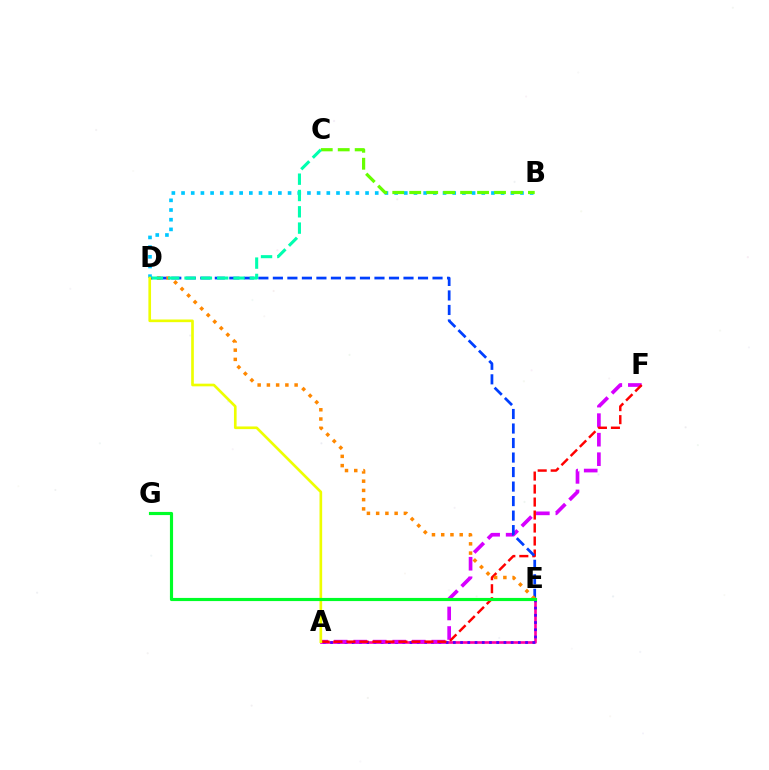{('A', 'E'): [{'color': '#ff00a0', 'line_style': 'solid', 'thickness': 1.9}, {'color': '#4f00ff', 'line_style': 'dotted', 'thickness': 1.96}], ('A', 'F'): [{'color': '#d600ff', 'line_style': 'dashed', 'thickness': 2.65}, {'color': '#ff0000', 'line_style': 'dashed', 'thickness': 1.76}], ('D', 'E'): [{'color': '#003fff', 'line_style': 'dashed', 'thickness': 1.97}, {'color': '#ff8800', 'line_style': 'dotted', 'thickness': 2.51}], ('B', 'D'): [{'color': '#00c7ff', 'line_style': 'dotted', 'thickness': 2.63}], ('A', 'D'): [{'color': '#eeff00', 'line_style': 'solid', 'thickness': 1.92}], ('E', 'G'): [{'color': '#00ff27', 'line_style': 'solid', 'thickness': 2.27}], ('B', 'C'): [{'color': '#66ff00', 'line_style': 'dashed', 'thickness': 2.3}], ('C', 'D'): [{'color': '#00ffaf', 'line_style': 'dashed', 'thickness': 2.22}]}